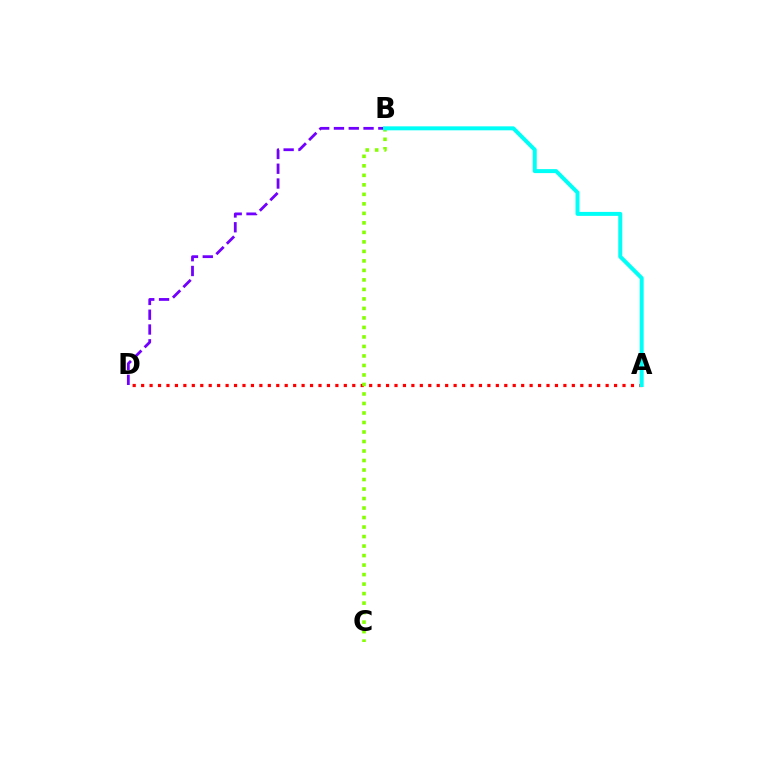{('B', 'D'): [{'color': '#7200ff', 'line_style': 'dashed', 'thickness': 2.01}], ('A', 'D'): [{'color': '#ff0000', 'line_style': 'dotted', 'thickness': 2.29}], ('B', 'C'): [{'color': '#84ff00', 'line_style': 'dotted', 'thickness': 2.58}], ('A', 'B'): [{'color': '#00fff6', 'line_style': 'solid', 'thickness': 2.87}]}